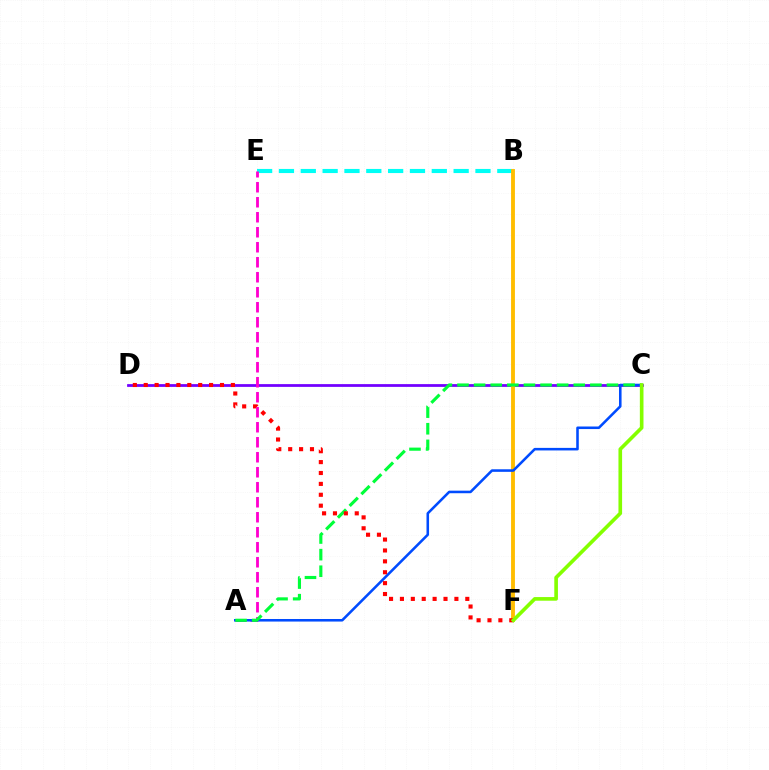{('B', 'E'): [{'color': '#00fff6', 'line_style': 'dashed', 'thickness': 2.97}], ('C', 'D'): [{'color': '#7200ff', 'line_style': 'solid', 'thickness': 1.99}], ('A', 'E'): [{'color': '#ff00cf', 'line_style': 'dashed', 'thickness': 2.04}], ('B', 'F'): [{'color': '#ffbd00', 'line_style': 'solid', 'thickness': 2.78}], ('A', 'C'): [{'color': '#004bff', 'line_style': 'solid', 'thickness': 1.84}, {'color': '#00ff39', 'line_style': 'dashed', 'thickness': 2.26}], ('D', 'F'): [{'color': '#ff0000', 'line_style': 'dotted', 'thickness': 2.96}], ('C', 'F'): [{'color': '#84ff00', 'line_style': 'solid', 'thickness': 2.62}]}